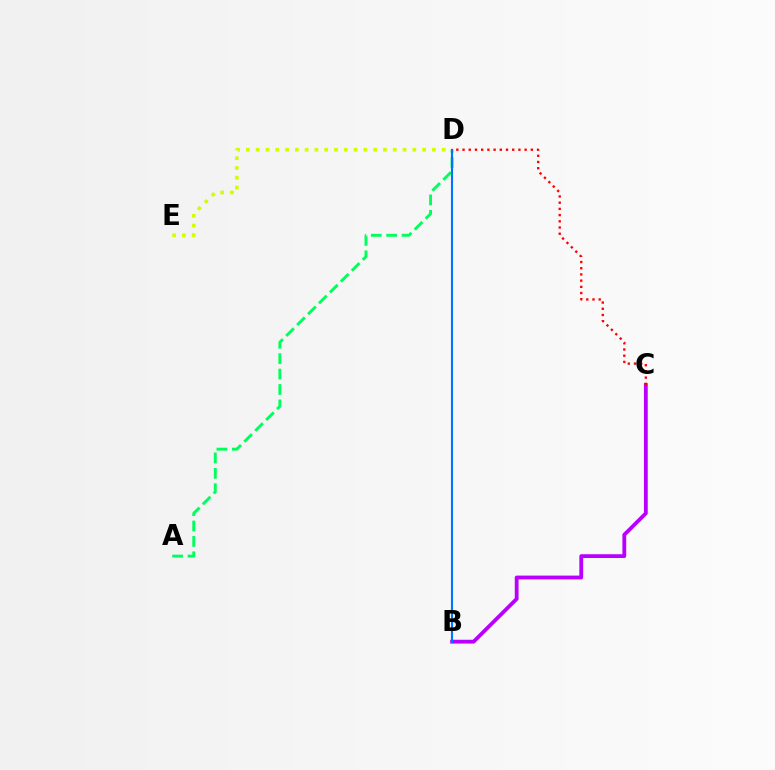{('D', 'E'): [{'color': '#d1ff00', 'line_style': 'dotted', 'thickness': 2.66}], ('B', 'C'): [{'color': '#b900ff', 'line_style': 'solid', 'thickness': 2.74}], ('A', 'D'): [{'color': '#00ff5c', 'line_style': 'dashed', 'thickness': 2.09}], ('B', 'D'): [{'color': '#0074ff', 'line_style': 'solid', 'thickness': 1.52}], ('C', 'D'): [{'color': '#ff0000', 'line_style': 'dotted', 'thickness': 1.69}]}